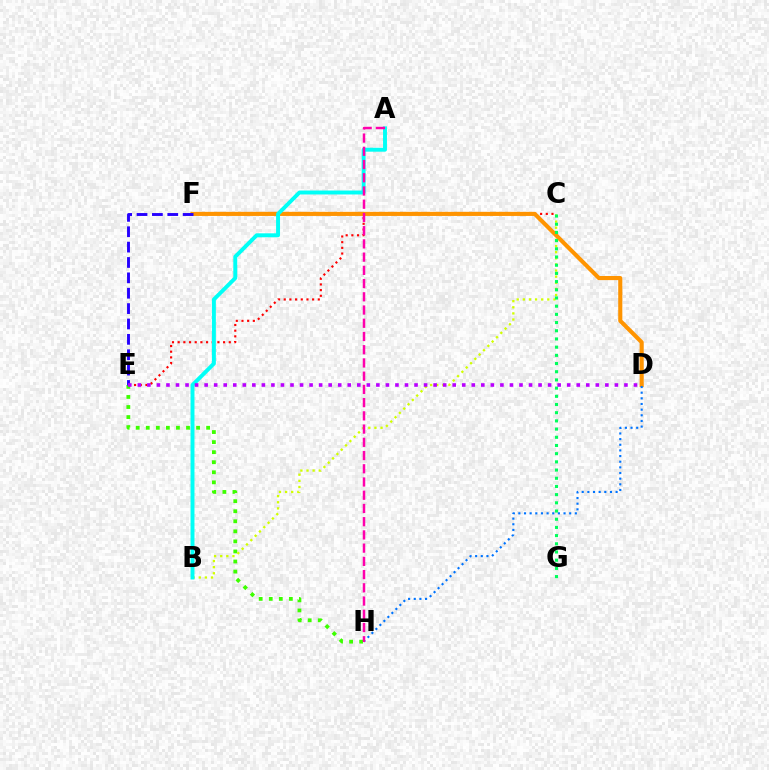{('E', 'H'): [{'color': '#3dff00', 'line_style': 'dotted', 'thickness': 2.73}], ('C', 'E'): [{'color': '#ff0000', 'line_style': 'dotted', 'thickness': 1.54}], ('B', 'C'): [{'color': '#d1ff00', 'line_style': 'dotted', 'thickness': 1.66}], ('D', 'F'): [{'color': '#ff9400', 'line_style': 'solid', 'thickness': 2.96}], ('A', 'B'): [{'color': '#00fff6', 'line_style': 'solid', 'thickness': 2.83}], ('C', 'G'): [{'color': '#00ff5c', 'line_style': 'dotted', 'thickness': 2.23}], ('D', 'H'): [{'color': '#0074ff', 'line_style': 'dotted', 'thickness': 1.54}], ('A', 'H'): [{'color': '#ff00ac', 'line_style': 'dashed', 'thickness': 1.8}], ('E', 'F'): [{'color': '#2500ff', 'line_style': 'dashed', 'thickness': 2.09}], ('D', 'E'): [{'color': '#b900ff', 'line_style': 'dotted', 'thickness': 2.59}]}